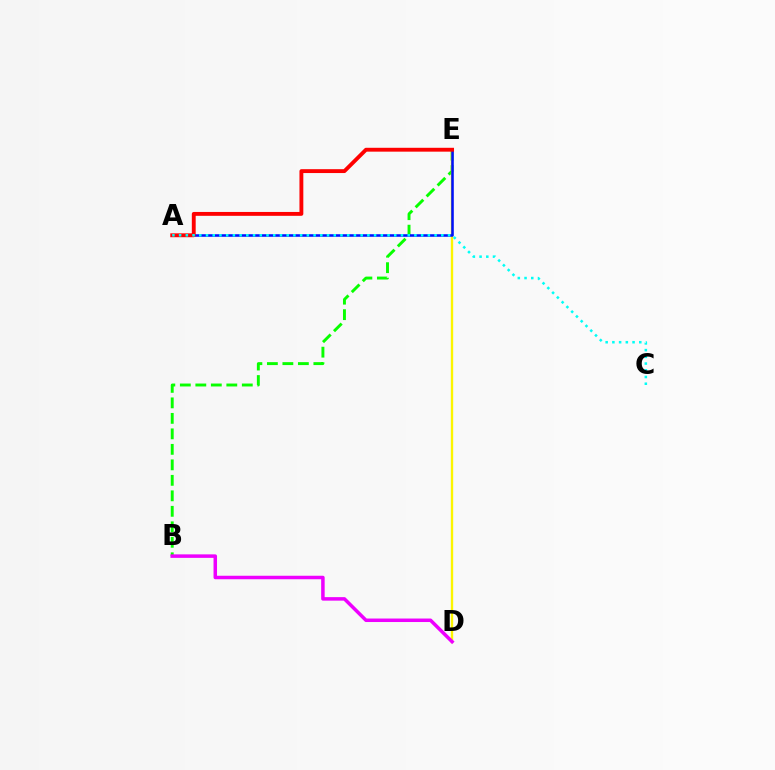{('B', 'E'): [{'color': '#08ff00', 'line_style': 'dashed', 'thickness': 2.1}], ('D', 'E'): [{'color': '#fcf500', 'line_style': 'solid', 'thickness': 1.7}], ('A', 'E'): [{'color': '#0010ff', 'line_style': 'solid', 'thickness': 1.85}, {'color': '#ff0000', 'line_style': 'solid', 'thickness': 2.79}], ('A', 'C'): [{'color': '#00fff6', 'line_style': 'dotted', 'thickness': 1.83}], ('B', 'D'): [{'color': '#ee00ff', 'line_style': 'solid', 'thickness': 2.52}]}